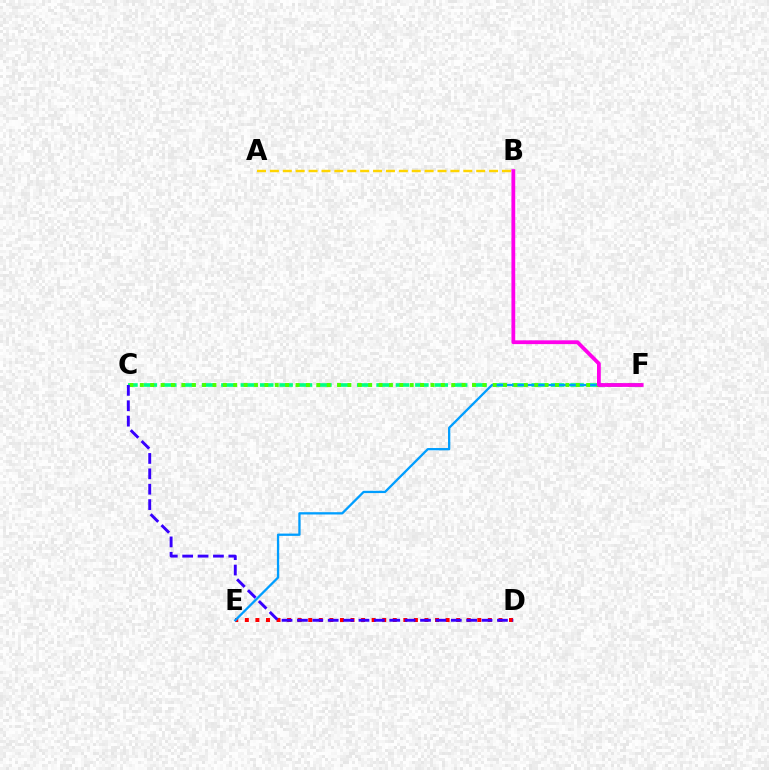{('C', 'F'): [{'color': '#00ff86', 'line_style': 'dashed', 'thickness': 2.63}, {'color': '#4fff00', 'line_style': 'dotted', 'thickness': 2.82}], ('A', 'B'): [{'color': '#ffd500', 'line_style': 'dashed', 'thickness': 1.75}], ('D', 'E'): [{'color': '#ff0000', 'line_style': 'dotted', 'thickness': 2.87}], ('E', 'F'): [{'color': '#009eff', 'line_style': 'solid', 'thickness': 1.65}], ('C', 'D'): [{'color': '#3700ff', 'line_style': 'dashed', 'thickness': 2.09}], ('B', 'F'): [{'color': '#ff00ed', 'line_style': 'solid', 'thickness': 2.73}]}